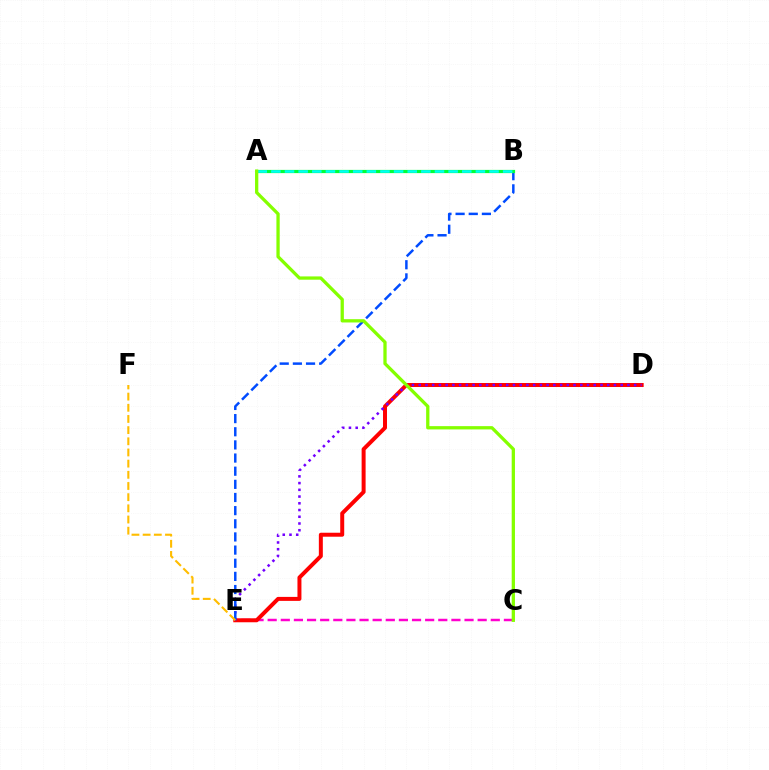{('C', 'E'): [{'color': '#ff00cf', 'line_style': 'dashed', 'thickness': 1.78}], ('D', 'E'): [{'color': '#ff0000', 'line_style': 'solid', 'thickness': 2.86}, {'color': '#7200ff', 'line_style': 'dotted', 'thickness': 1.83}], ('B', 'E'): [{'color': '#004bff', 'line_style': 'dashed', 'thickness': 1.79}], ('A', 'B'): [{'color': '#00ff39', 'line_style': 'solid', 'thickness': 2.32}, {'color': '#00fff6', 'line_style': 'dashed', 'thickness': 1.85}], ('E', 'F'): [{'color': '#ffbd00', 'line_style': 'dashed', 'thickness': 1.52}], ('A', 'C'): [{'color': '#84ff00', 'line_style': 'solid', 'thickness': 2.36}]}